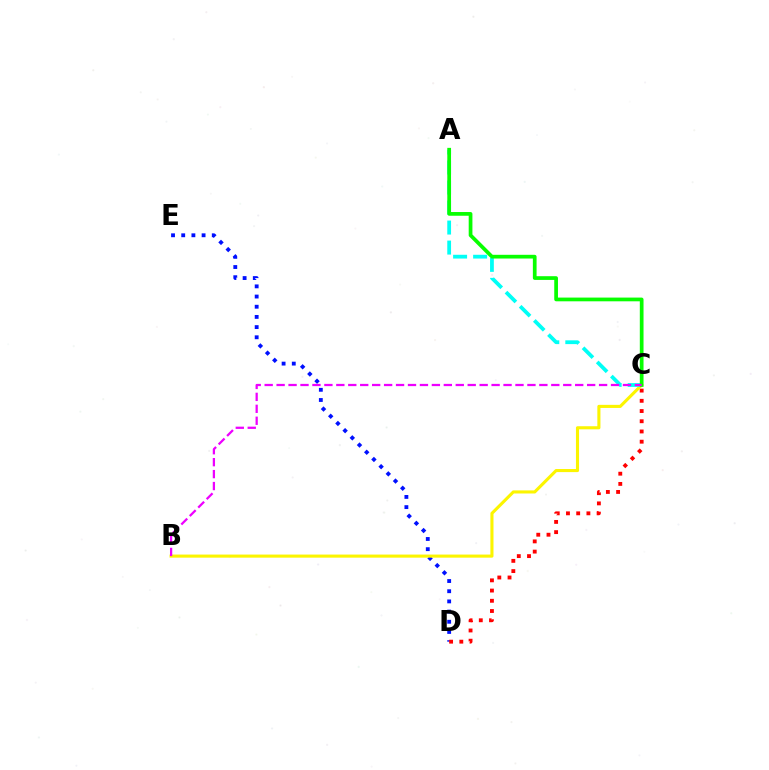{('D', 'E'): [{'color': '#0010ff', 'line_style': 'dotted', 'thickness': 2.77}], ('C', 'D'): [{'color': '#ff0000', 'line_style': 'dotted', 'thickness': 2.78}], ('B', 'C'): [{'color': '#fcf500', 'line_style': 'solid', 'thickness': 2.23}, {'color': '#ee00ff', 'line_style': 'dashed', 'thickness': 1.62}], ('A', 'C'): [{'color': '#00fff6', 'line_style': 'dashed', 'thickness': 2.72}, {'color': '#08ff00', 'line_style': 'solid', 'thickness': 2.68}]}